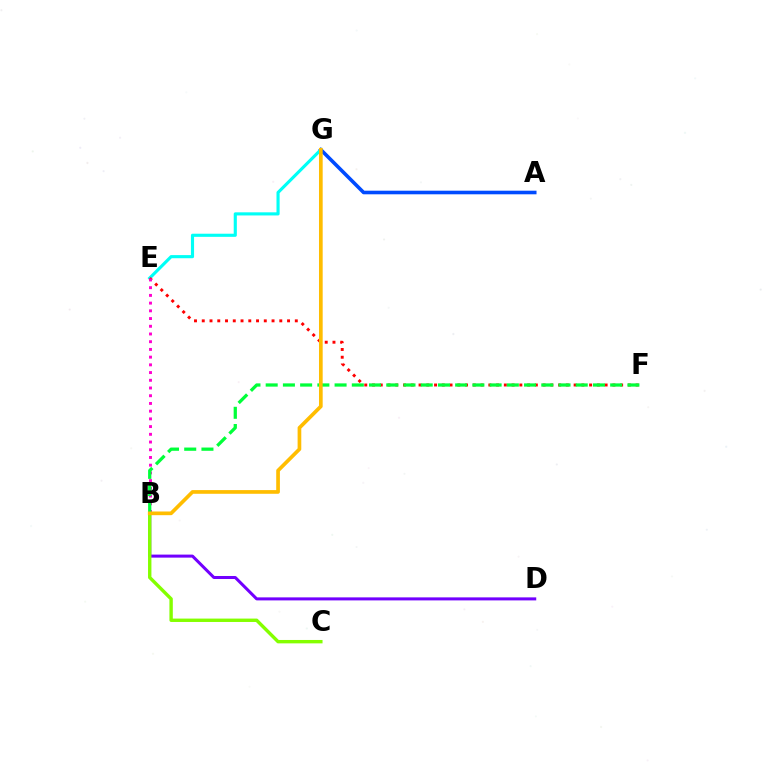{('E', 'G'): [{'color': '#00fff6', 'line_style': 'solid', 'thickness': 2.25}], ('B', 'D'): [{'color': '#7200ff', 'line_style': 'solid', 'thickness': 2.18}], ('E', 'F'): [{'color': '#ff0000', 'line_style': 'dotted', 'thickness': 2.11}], ('A', 'G'): [{'color': '#004bff', 'line_style': 'solid', 'thickness': 2.59}], ('B', 'E'): [{'color': '#ff00cf', 'line_style': 'dotted', 'thickness': 2.1}], ('B', 'C'): [{'color': '#84ff00', 'line_style': 'solid', 'thickness': 2.44}], ('B', 'F'): [{'color': '#00ff39', 'line_style': 'dashed', 'thickness': 2.34}], ('B', 'G'): [{'color': '#ffbd00', 'line_style': 'solid', 'thickness': 2.65}]}